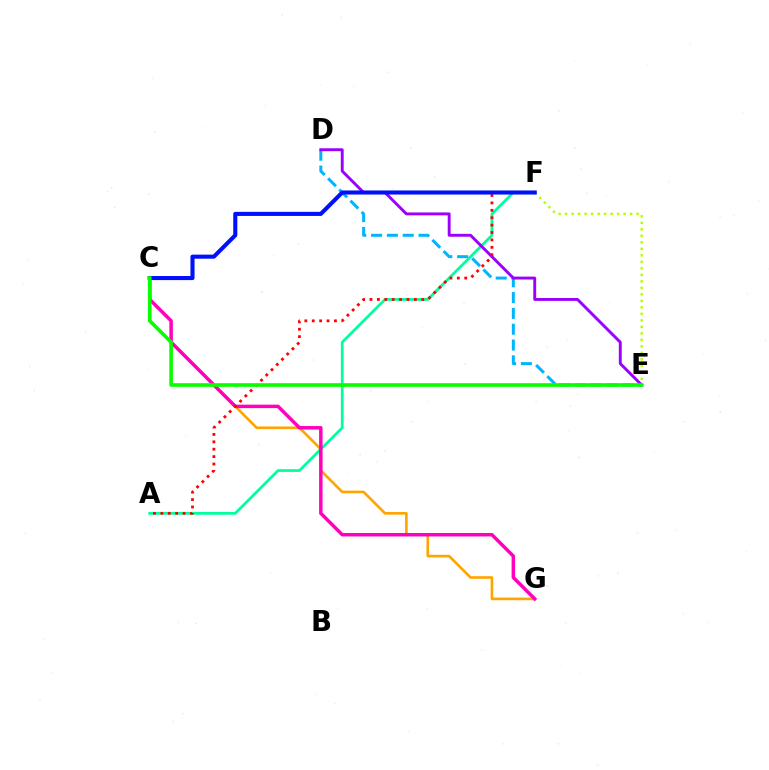{('C', 'G'): [{'color': '#ffa500', 'line_style': 'solid', 'thickness': 1.9}, {'color': '#ff00bd', 'line_style': 'solid', 'thickness': 2.5}], ('E', 'F'): [{'color': '#b3ff00', 'line_style': 'dotted', 'thickness': 1.77}], ('D', 'E'): [{'color': '#00b5ff', 'line_style': 'dashed', 'thickness': 2.15}, {'color': '#9b00ff', 'line_style': 'solid', 'thickness': 2.09}], ('A', 'F'): [{'color': '#00ff9d', 'line_style': 'solid', 'thickness': 1.99}, {'color': '#ff0000', 'line_style': 'dotted', 'thickness': 2.01}], ('C', 'F'): [{'color': '#0010ff', 'line_style': 'solid', 'thickness': 2.94}], ('C', 'E'): [{'color': '#08ff00', 'line_style': 'solid', 'thickness': 2.61}]}